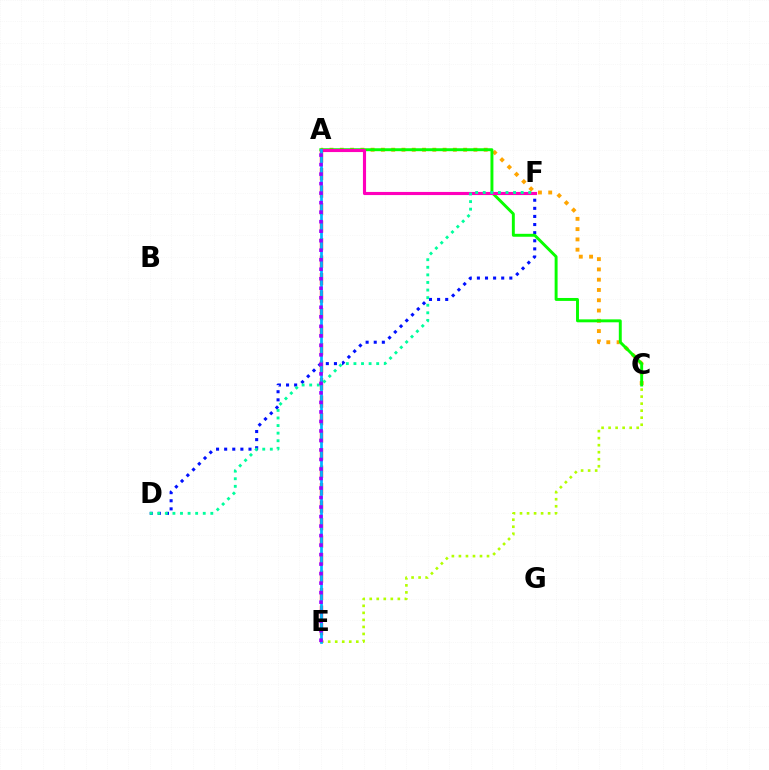{('A', 'C'): [{'color': '#ffa500', 'line_style': 'dotted', 'thickness': 2.79}, {'color': '#08ff00', 'line_style': 'solid', 'thickness': 2.11}], ('D', 'F'): [{'color': '#0010ff', 'line_style': 'dotted', 'thickness': 2.2}, {'color': '#00ff9d', 'line_style': 'dotted', 'thickness': 2.06}], ('C', 'E'): [{'color': '#b3ff00', 'line_style': 'dotted', 'thickness': 1.91}], ('A', 'F'): [{'color': '#ff00bd', 'line_style': 'solid', 'thickness': 2.25}], ('A', 'E'): [{'color': '#ff0000', 'line_style': 'dashed', 'thickness': 2.38}, {'color': '#00b5ff', 'line_style': 'solid', 'thickness': 1.97}, {'color': '#9b00ff', 'line_style': 'dotted', 'thickness': 2.58}]}